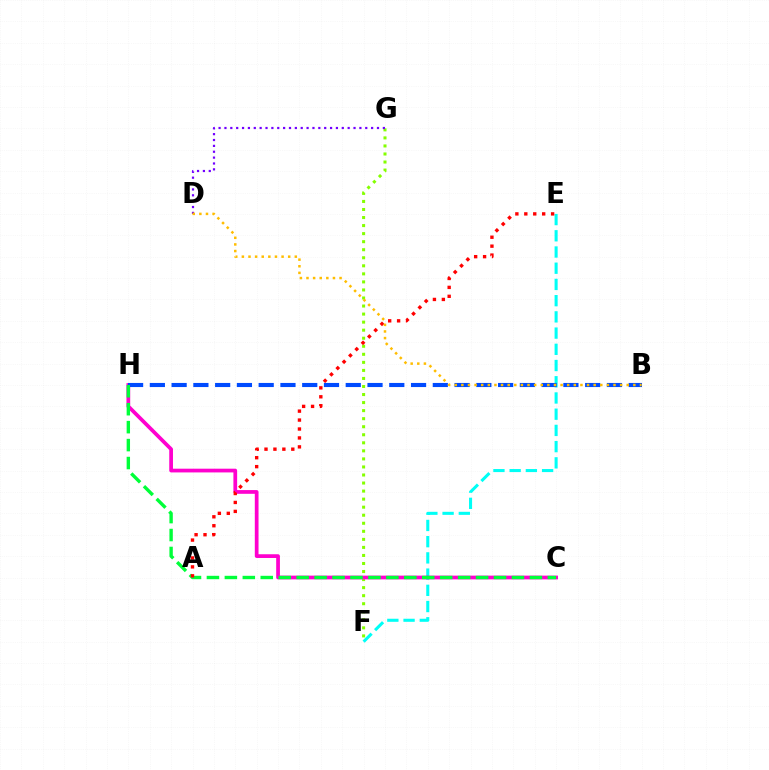{('F', 'G'): [{'color': '#84ff00', 'line_style': 'dotted', 'thickness': 2.19}], ('E', 'F'): [{'color': '#00fff6', 'line_style': 'dashed', 'thickness': 2.2}], ('C', 'H'): [{'color': '#ff00cf', 'line_style': 'solid', 'thickness': 2.69}, {'color': '#00ff39', 'line_style': 'dashed', 'thickness': 2.44}], ('B', 'H'): [{'color': '#004bff', 'line_style': 'dashed', 'thickness': 2.96}], ('D', 'G'): [{'color': '#7200ff', 'line_style': 'dotted', 'thickness': 1.59}], ('A', 'E'): [{'color': '#ff0000', 'line_style': 'dotted', 'thickness': 2.43}], ('B', 'D'): [{'color': '#ffbd00', 'line_style': 'dotted', 'thickness': 1.8}]}